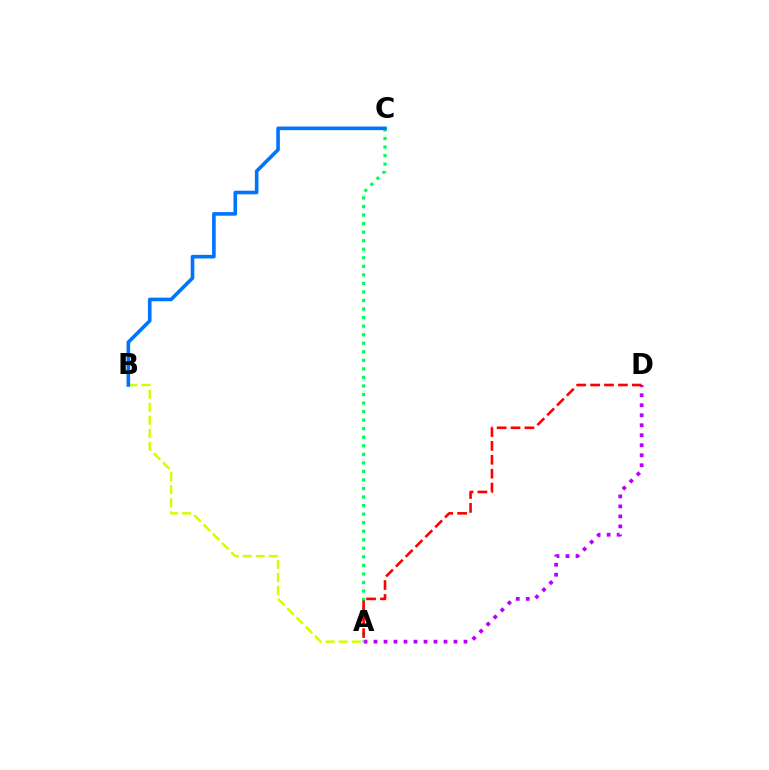{('A', 'D'): [{'color': '#b900ff', 'line_style': 'dotted', 'thickness': 2.72}, {'color': '#ff0000', 'line_style': 'dashed', 'thickness': 1.89}], ('A', 'B'): [{'color': '#d1ff00', 'line_style': 'dashed', 'thickness': 1.77}], ('A', 'C'): [{'color': '#00ff5c', 'line_style': 'dotted', 'thickness': 2.32}], ('B', 'C'): [{'color': '#0074ff', 'line_style': 'solid', 'thickness': 2.6}]}